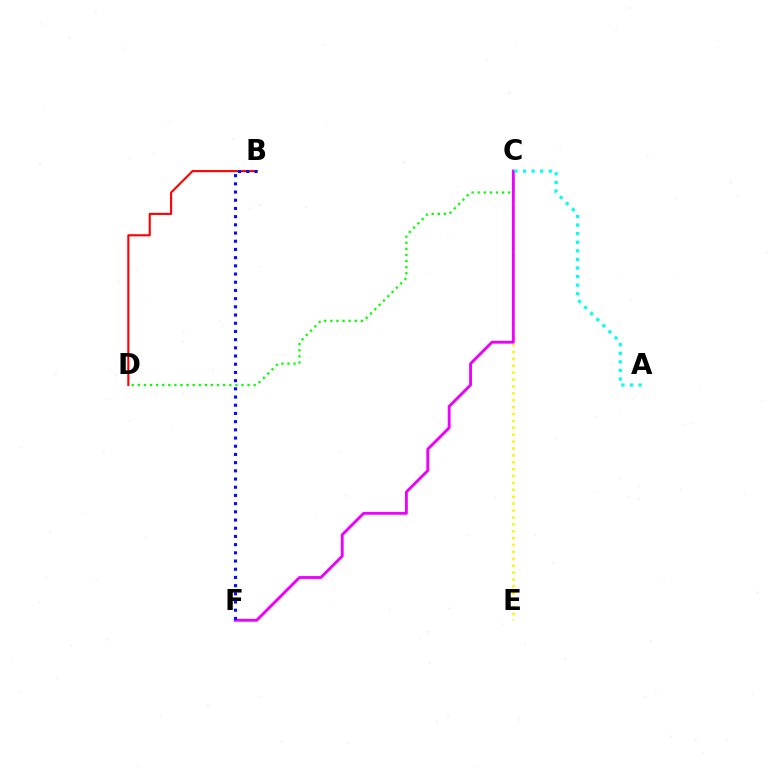{('C', 'E'): [{'color': '#fcf500', 'line_style': 'dotted', 'thickness': 1.87}], ('C', 'D'): [{'color': '#08ff00', 'line_style': 'dotted', 'thickness': 1.66}], ('C', 'F'): [{'color': '#ee00ff', 'line_style': 'solid', 'thickness': 2.06}], ('B', 'D'): [{'color': '#ff0000', 'line_style': 'solid', 'thickness': 1.51}], ('B', 'F'): [{'color': '#0010ff', 'line_style': 'dotted', 'thickness': 2.23}], ('A', 'C'): [{'color': '#00fff6', 'line_style': 'dotted', 'thickness': 2.33}]}